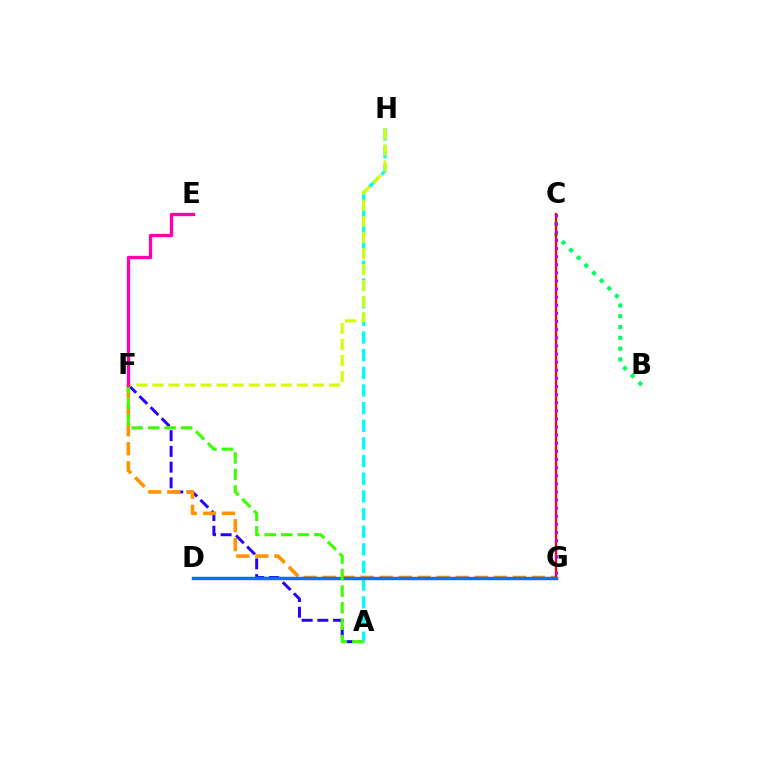{('A', 'F'): [{'color': '#2500ff', 'line_style': 'dashed', 'thickness': 2.14}, {'color': '#3dff00', 'line_style': 'dashed', 'thickness': 2.25}], ('F', 'G'): [{'color': '#ff9400', 'line_style': 'dashed', 'thickness': 2.59}], ('B', 'C'): [{'color': '#00ff5c', 'line_style': 'dotted', 'thickness': 2.93}], ('C', 'G'): [{'color': '#ff0000', 'line_style': 'solid', 'thickness': 1.61}, {'color': '#b900ff', 'line_style': 'dotted', 'thickness': 2.21}], ('A', 'H'): [{'color': '#00fff6', 'line_style': 'dashed', 'thickness': 2.4}], ('D', 'G'): [{'color': '#0074ff', 'line_style': 'solid', 'thickness': 2.49}], ('F', 'H'): [{'color': '#d1ff00', 'line_style': 'dashed', 'thickness': 2.18}], ('E', 'F'): [{'color': '#ff00ac', 'line_style': 'solid', 'thickness': 2.38}]}